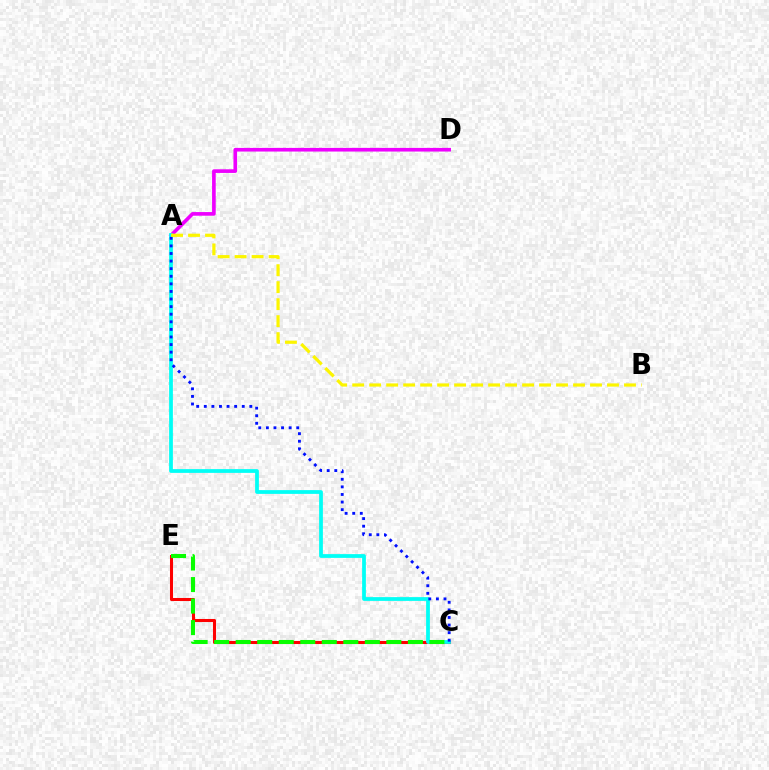{('C', 'E'): [{'color': '#ff0000', 'line_style': 'solid', 'thickness': 2.19}, {'color': '#08ff00', 'line_style': 'dashed', 'thickness': 2.92}], ('A', 'D'): [{'color': '#ee00ff', 'line_style': 'solid', 'thickness': 2.62}], ('A', 'C'): [{'color': '#00fff6', 'line_style': 'solid', 'thickness': 2.7}, {'color': '#0010ff', 'line_style': 'dotted', 'thickness': 2.06}], ('A', 'B'): [{'color': '#fcf500', 'line_style': 'dashed', 'thickness': 2.31}]}